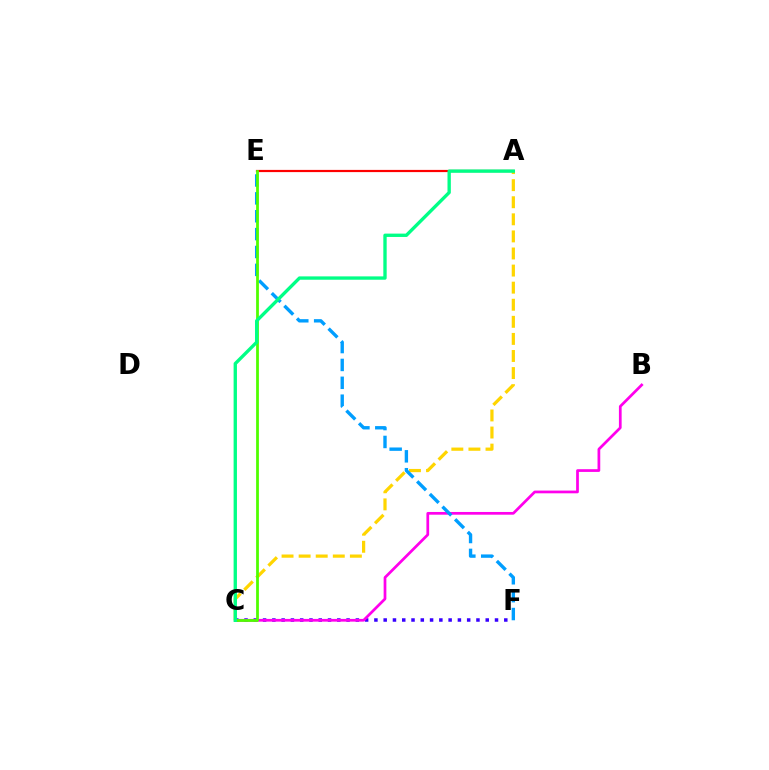{('C', 'F'): [{'color': '#3700ff', 'line_style': 'dotted', 'thickness': 2.52}], ('A', 'E'): [{'color': '#ff0000', 'line_style': 'solid', 'thickness': 1.59}], ('B', 'C'): [{'color': '#ff00ed', 'line_style': 'solid', 'thickness': 1.96}], ('A', 'C'): [{'color': '#ffd500', 'line_style': 'dashed', 'thickness': 2.32}, {'color': '#00ff86', 'line_style': 'solid', 'thickness': 2.41}], ('E', 'F'): [{'color': '#009eff', 'line_style': 'dashed', 'thickness': 2.43}], ('C', 'E'): [{'color': '#4fff00', 'line_style': 'solid', 'thickness': 2.0}]}